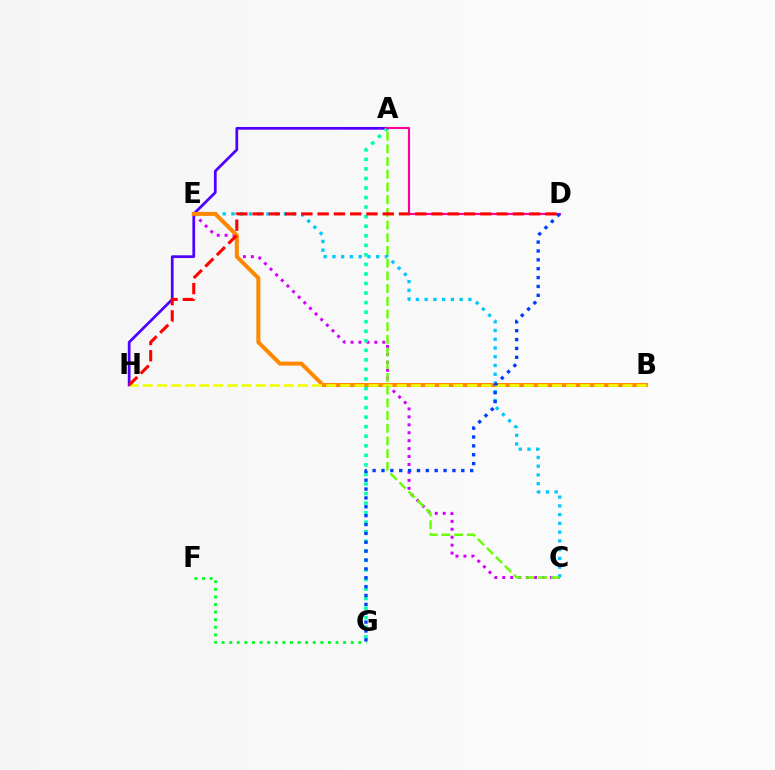{('C', 'E'): [{'color': '#d600ff', 'line_style': 'dotted', 'thickness': 2.16}, {'color': '#00c7ff', 'line_style': 'dotted', 'thickness': 2.38}], ('A', 'H'): [{'color': '#4f00ff', 'line_style': 'solid', 'thickness': 1.97}], ('B', 'E'): [{'color': '#ff8800', 'line_style': 'solid', 'thickness': 2.89}], ('B', 'H'): [{'color': '#eeff00', 'line_style': 'dashed', 'thickness': 1.92}], ('A', 'G'): [{'color': '#00ffaf', 'line_style': 'dotted', 'thickness': 2.59}], ('A', 'D'): [{'color': '#ff00a0', 'line_style': 'solid', 'thickness': 1.54}], ('A', 'C'): [{'color': '#66ff00', 'line_style': 'dashed', 'thickness': 1.73}], ('F', 'G'): [{'color': '#00ff27', 'line_style': 'dotted', 'thickness': 2.06}], ('D', 'G'): [{'color': '#003fff', 'line_style': 'dotted', 'thickness': 2.41}], ('D', 'H'): [{'color': '#ff0000', 'line_style': 'dashed', 'thickness': 2.21}]}